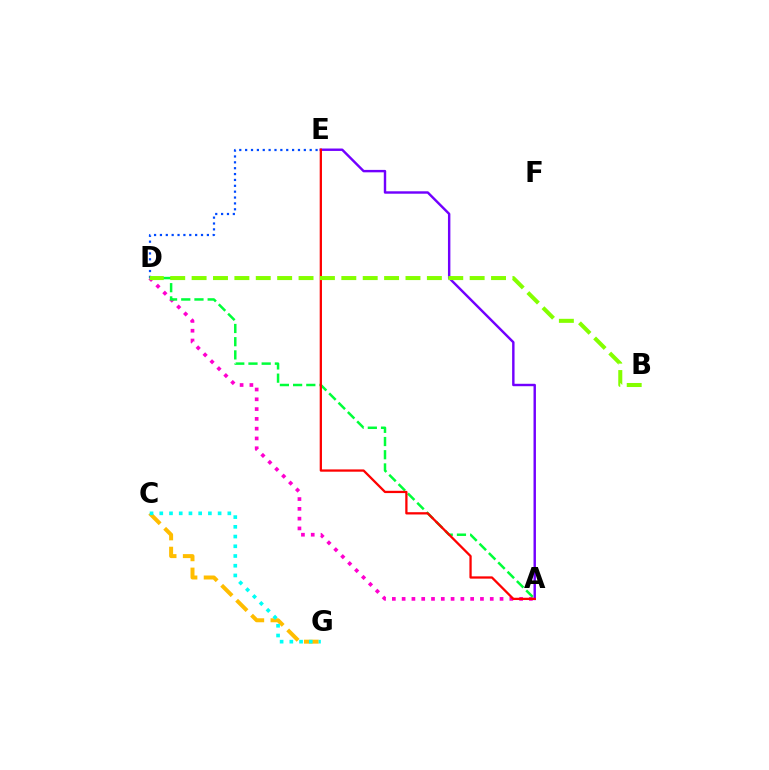{('A', 'E'): [{'color': '#7200ff', 'line_style': 'solid', 'thickness': 1.74}, {'color': '#ff0000', 'line_style': 'solid', 'thickness': 1.64}], ('A', 'D'): [{'color': '#ff00cf', 'line_style': 'dotted', 'thickness': 2.66}, {'color': '#00ff39', 'line_style': 'dashed', 'thickness': 1.79}], ('D', 'E'): [{'color': '#004bff', 'line_style': 'dotted', 'thickness': 1.59}], ('C', 'G'): [{'color': '#ffbd00', 'line_style': 'dashed', 'thickness': 2.87}, {'color': '#00fff6', 'line_style': 'dotted', 'thickness': 2.64}], ('B', 'D'): [{'color': '#84ff00', 'line_style': 'dashed', 'thickness': 2.91}]}